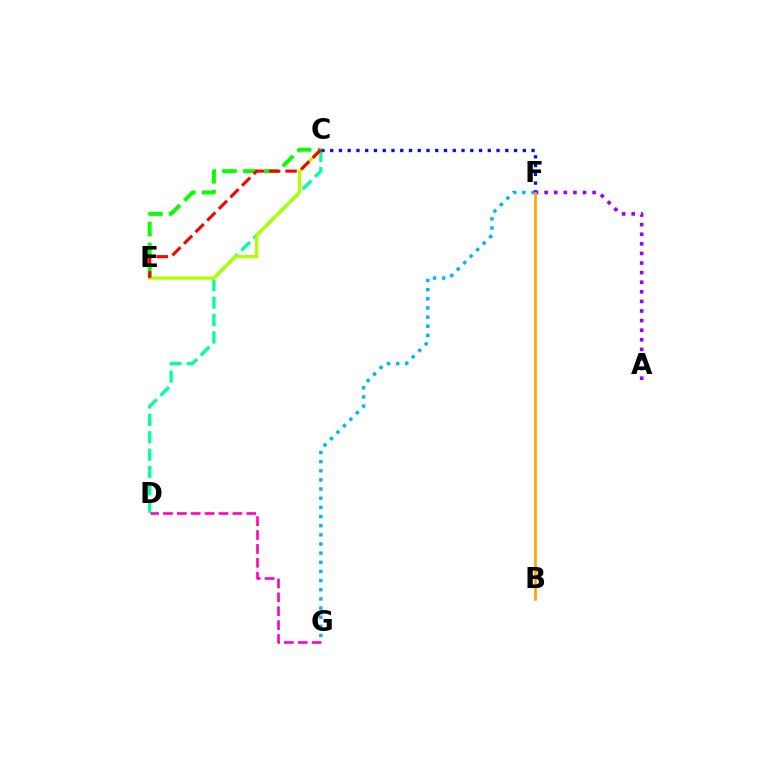{('C', 'D'): [{'color': '#00ff9d', 'line_style': 'dashed', 'thickness': 2.36}], ('C', 'E'): [{'color': '#08ff00', 'line_style': 'dashed', 'thickness': 2.83}, {'color': '#b3ff00', 'line_style': 'solid', 'thickness': 2.35}, {'color': '#ff0000', 'line_style': 'dashed', 'thickness': 2.23}], ('F', 'G'): [{'color': '#00b5ff', 'line_style': 'dotted', 'thickness': 2.49}], ('C', 'F'): [{'color': '#0010ff', 'line_style': 'dotted', 'thickness': 2.38}], ('A', 'F'): [{'color': '#9b00ff', 'line_style': 'dotted', 'thickness': 2.61}], ('B', 'F'): [{'color': '#ffa500', 'line_style': 'solid', 'thickness': 1.93}], ('D', 'G'): [{'color': '#ff00bd', 'line_style': 'dashed', 'thickness': 1.89}]}